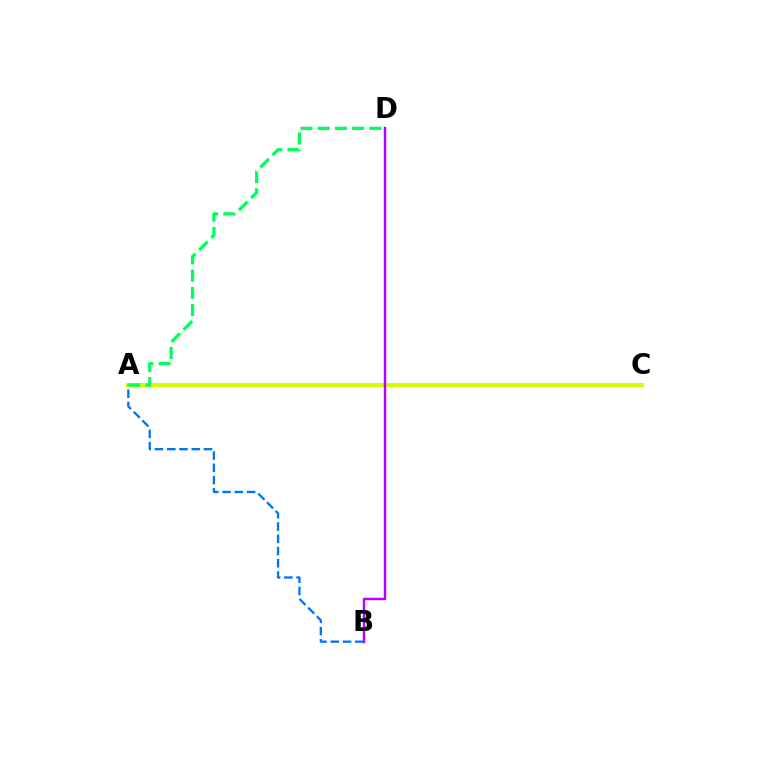{('A', 'C'): [{'color': '#ff0000', 'line_style': 'dotted', 'thickness': 2.25}, {'color': '#d1ff00', 'line_style': 'solid', 'thickness': 2.88}], ('A', 'B'): [{'color': '#0074ff', 'line_style': 'dashed', 'thickness': 1.67}], ('A', 'D'): [{'color': '#00ff5c', 'line_style': 'dashed', 'thickness': 2.34}], ('B', 'D'): [{'color': '#b900ff', 'line_style': 'solid', 'thickness': 1.76}]}